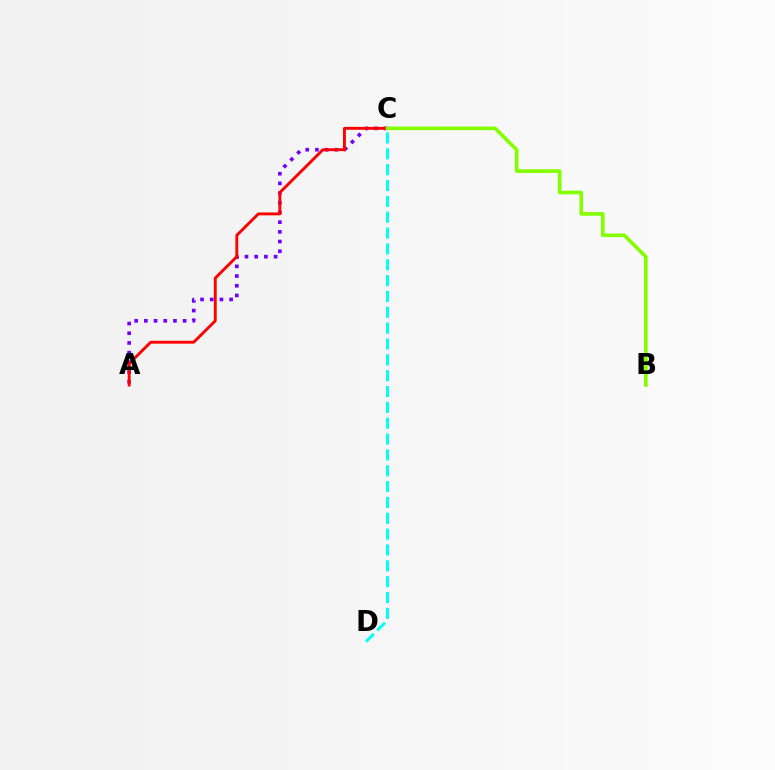{('A', 'C'): [{'color': '#7200ff', 'line_style': 'dotted', 'thickness': 2.63}, {'color': '#ff0000', 'line_style': 'solid', 'thickness': 2.08}], ('C', 'D'): [{'color': '#00fff6', 'line_style': 'dashed', 'thickness': 2.15}], ('B', 'C'): [{'color': '#84ff00', 'line_style': 'solid', 'thickness': 2.62}]}